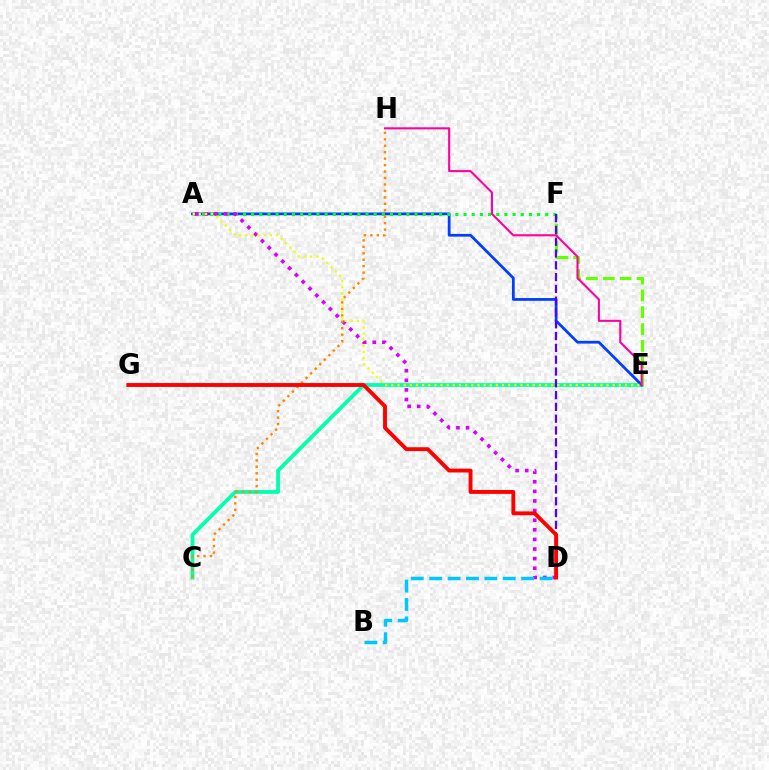{('C', 'E'): [{'color': '#00ffaf', 'line_style': 'solid', 'thickness': 2.73}], ('A', 'E'): [{'color': '#003fff', 'line_style': 'solid', 'thickness': 1.99}, {'color': '#eeff00', 'line_style': 'dotted', 'thickness': 1.67}], ('E', 'F'): [{'color': '#66ff00', 'line_style': 'dashed', 'thickness': 2.29}], ('A', 'F'): [{'color': '#00ff27', 'line_style': 'dotted', 'thickness': 2.22}], ('D', 'F'): [{'color': '#4f00ff', 'line_style': 'dashed', 'thickness': 1.6}], ('A', 'D'): [{'color': '#d600ff', 'line_style': 'dotted', 'thickness': 2.61}], ('C', 'H'): [{'color': '#ff8800', 'line_style': 'dotted', 'thickness': 1.75}], ('B', 'D'): [{'color': '#00c7ff', 'line_style': 'dashed', 'thickness': 2.5}], ('E', 'H'): [{'color': '#ff00a0', 'line_style': 'solid', 'thickness': 1.5}], ('D', 'G'): [{'color': '#ff0000', 'line_style': 'solid', 'thickness': 2.8}]}